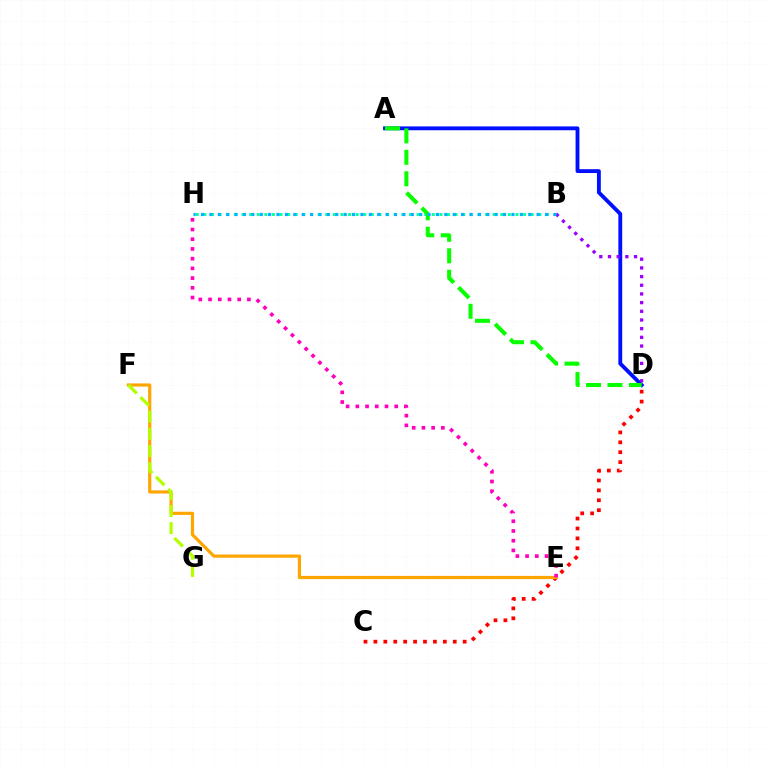{('B', 'H'): [{'color': '#00ff9d', 'line_style': 'dotted', 'thickness': 2.07}, {'color': '#00b5ff', 'line_style': 'dotted', 'thickness': 2.28}], ('C', 'D'): [{'color': '#ff0000', 'line_style': 'dotted', 'thickness': 2.69}], ('A', 'D'): [{'color': '#0010ff', 'line_style': 'solid', 'thickness': 2.77}, {'color': '#08ff00', 'line_style': 'dashed', 'thickness': 2.91}], ('E', 'F'): [{'color': '#ffa500', 'line_style': 'solid', 'thickness': 2.3}], ('F', 'G'): [{'color': '#b3ff00', 'line_style': 'dashed', 'thickness': 2.34}], ('E', 'H'): [{'color': '#ff00bd', 'line_style': 'dotted', 'thickness': 2.64}], ('B', 'D'): [{'color': '#9b00ff', 'line_style': 'dotted', 'thickness': 2.36}]}